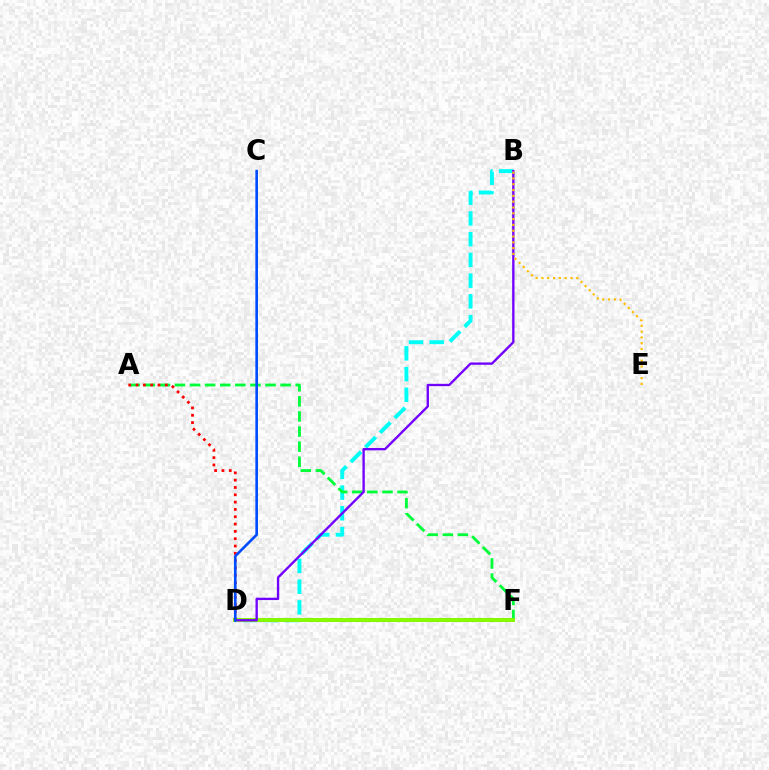{('B', 'D'): [{'color': '#00fff6', 'line_style': 'dashed', 'thickness': 2.82}, {'color': '#7200ff', 'line_style': 'solid', 'thickness': 1.69}], ('D', 'F'): [{'color': '#ff00cf', 'line_style': 'solid', 'thickness': 2.82}, {'color': '#84ff00', 'line_style': 'solid', 'thickness': 2.81}], ('A', 'F'): [{'color': '#00ff39', 'line_style': 'dashed', 'thickness': 2.05}], ('B', 'E'): [{'color': '#ffbd00', 'line_style': 'dotted', 'thickness': 1.58}], ('A', 'D'): [{'color': '#ff0000', 'line_style': 'dotted', 'thickness': 1.99}], ('C', 'D'): [{'color': '#004bff', 'line_style': 'solid', 'thickness': 1.89}]}